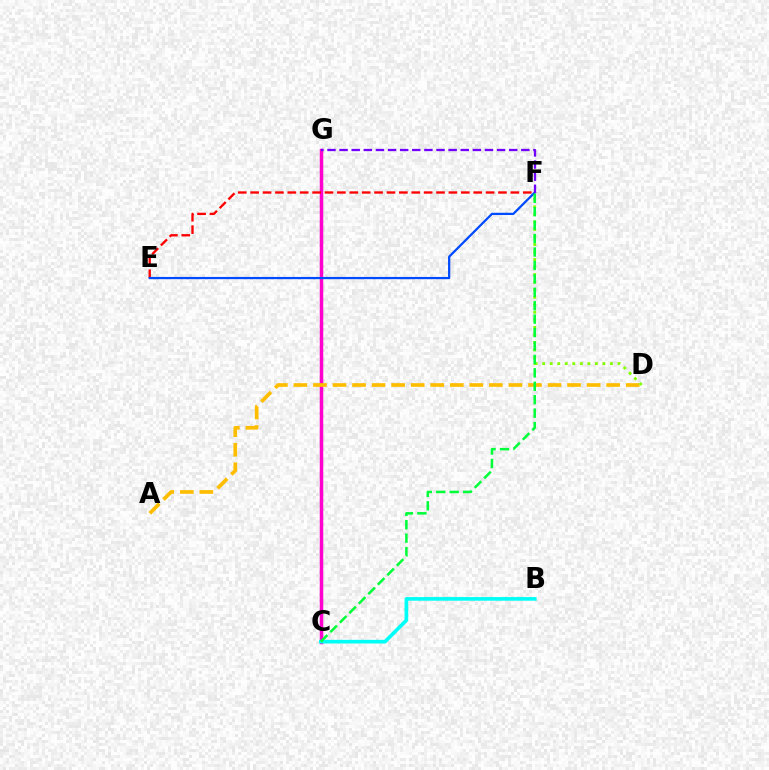{('C', 'G'): [{'color': '#ff00cf', 'line_style': 'solid', 'thickness': 2.52}], ('A', 'D'): [{'color': '#ffbd00', 'line_style': 'dashed', 'thickness': 2.66}], ('E', 'F'): [{'color': '#ff0000', 'line_style': 'dashed', 'thickness': 1.68}, {'color': '#004bff', 'line_style': 'solid', 'thickness': 1.62}], ('D', 'F'): [{'color': '#84ff00', 'line_style': 'dotted', 'thickness': 2.05}], ('B', 'C'): [{'color': '#00fff6', 'line_style': 'solid', 'thickness': 2.62}], ('F', 'G'): [{'color': '#7200ff', 'line_style': 'dashed', 'thickness': 1.65}], ('C', 'F'): [{'color': '#00ff39', 'line_style': 'dashed', 'thickness': 1.82}]}